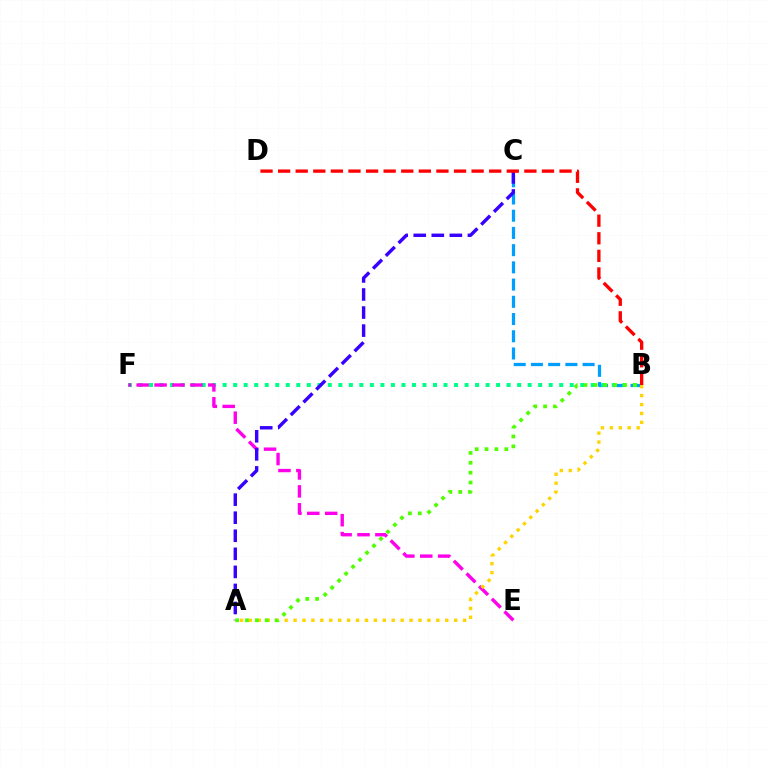{('B', 'C'): [{'color': '#009eff', 'line_style': 'dashed', 'thickness': 2.34}], ('B', 'F'): [{'color': '#00ff86', 'line_style': 'dotted', 'thickness': 2.86}], ('E', 'F'): [{'color': '#ff00ed', 'line_style': 'dashed', 'thickness': 2.43}], ('A', 'C'): [{'color': '#3700ff', 'line_style': 'dashed', 'thickness': 2.45}], ('A', 'B'): [{'color': '#ffd500', 'line_style': 'dotted', 'thickness': 2.42}, {'color': '#4fff00', 'line_style': 'dotted', 'thickness': 2.68}], ('B', 'D'): [{'color': '#ff0000', 'line_style': 'dashed', 'thickness': 2.39}]}